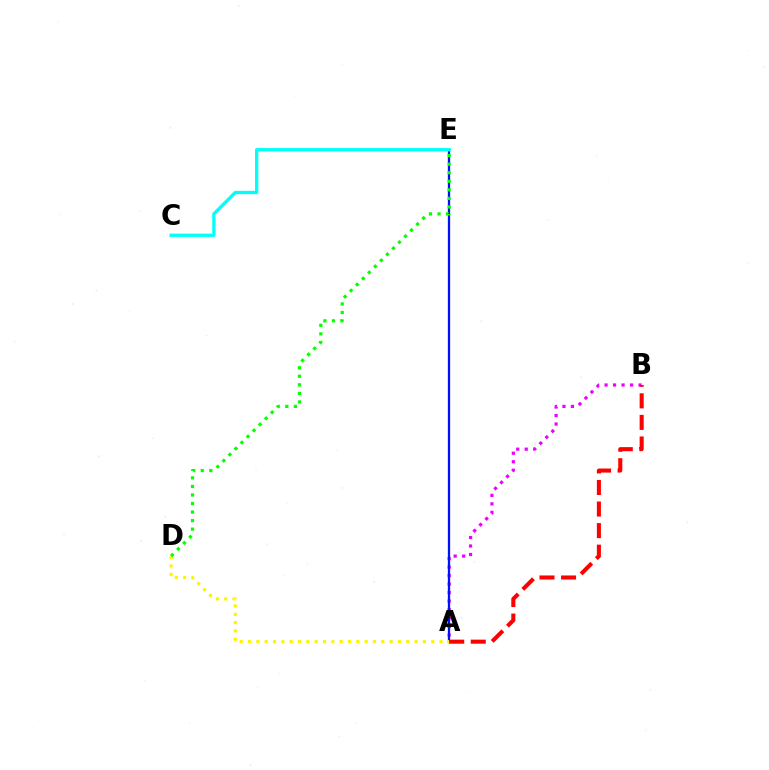{('A', 'B'): [{'color': '#ee00ff', 'line_style': 'dotted', 'thickness': 2.31}, {'color': '#ff0000', 'line_style': 'dashed', 'thickness': 2.93}], ('A', 'E'): [{'color': '#0010ff', 'line_style': 'solid', 'thickness': 1.65}], ('A', 'D'): [{'color': '#fcf500', 'line_style': 'dotted', 'thickness': 2.26}], ('C', 'E'): [{'color': '#00fff6', 'line_style': 'solid', 'thickness': 2.36}], ('D', 'E'): [{'color': '#08ff00', 'line_style': 'dotted', 'thickness': 2.32}]}